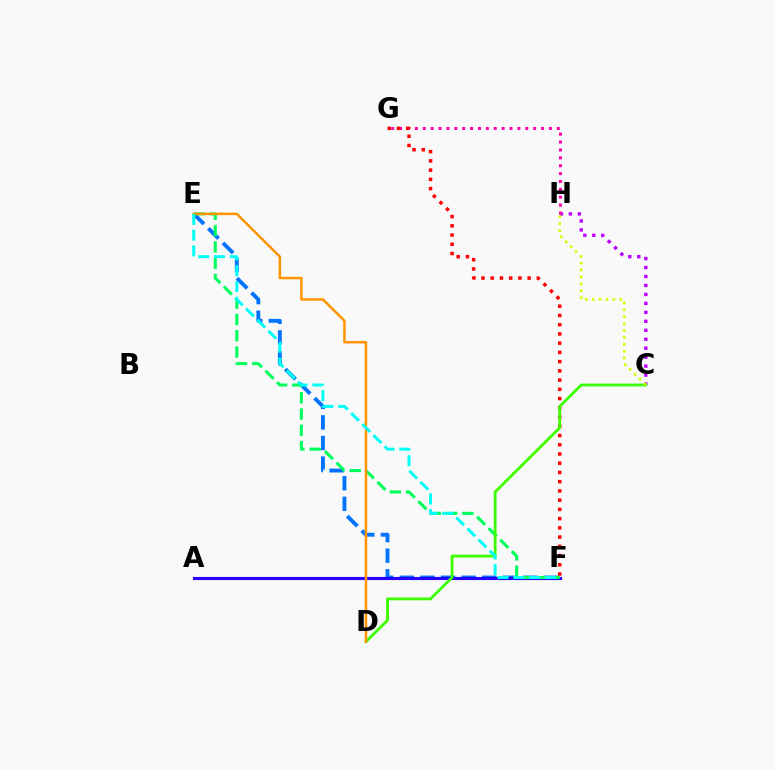{('C', 'H'): [{'color': '#b900ff', 'line_style': 'dotted', 'thickness': 2.44}, {'color': '#d1ff00', 'line_style': 'dotted', 'thickness': 1.88}], ('E', 'F'): [{'color': '#0074ff', 'line_style': 'dashed', 'thickness': 2.8}, {'color': '#00ff5c', 'line_style': 'dashed', 'thickness': 2.21}, {'color': '#00fff6', 'line_style': 'dashed', 'thickness': 2.14}], ('G', 'H'): [{'color': '#ff00ac', 'line_style': 'dotted', 'thickness': 2.14}], ('A', 'F'): [{'color': '#2500ff', 'line_style': 'solid', 'thickness': 2.25}], ('F', 'G'): [{'color': '#ff0000', 'line_style': 'dotted', 'thickness': 2.51}], ('C', 'D'): [{'color': '#3dff00', 'line_style': 'solid', 'thickness': 2.03}], ('D', 'E'): [{'color': '#ff9400', 'line_style': 'solid', 'thickness': 1.79}]}